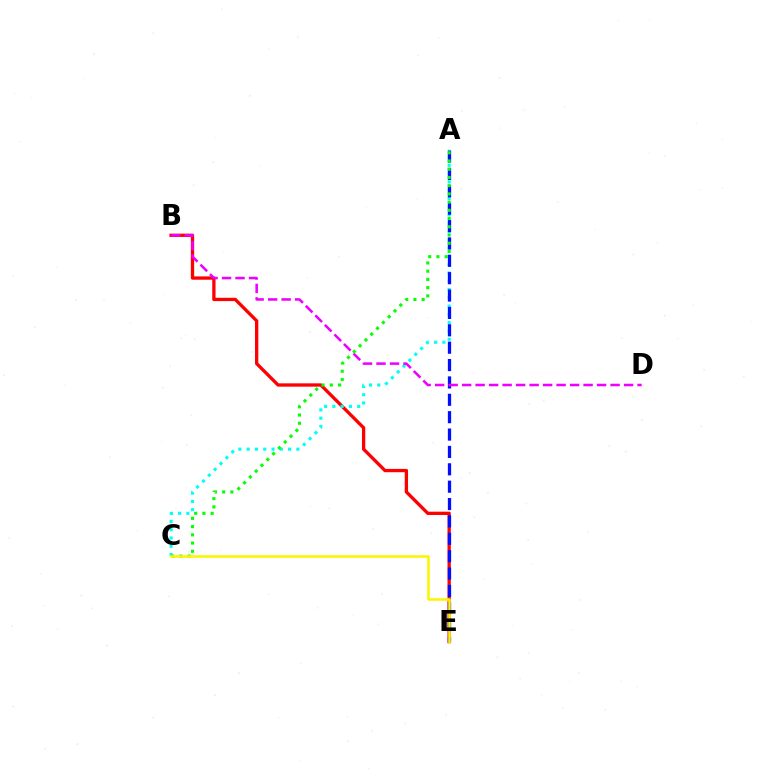{('B', 'E'): [{'color': '#ff0000', 'line_style': 'solid', 'thickness': 2.38}], ('A', 'C'): [{'color': '#00fff6', 'line_style': 'dotted', 'thickness': 2.25}, {'color': '#08ff00', 'line_style': 'dotted', 'thickness': 2.23}], ('A', 'E'): [{'color': '#0010ff', 'line_style': 'dashed', 'thickness': 2.36}], ('B', 'D'): [{'color': '#ee00ff', 'line_style': 'dashed', 'thickness': 1.83}], ('C', 'E'): [{'color': '#fcf500', 'line_style': 'solid', 'thickness': 1.85}]}